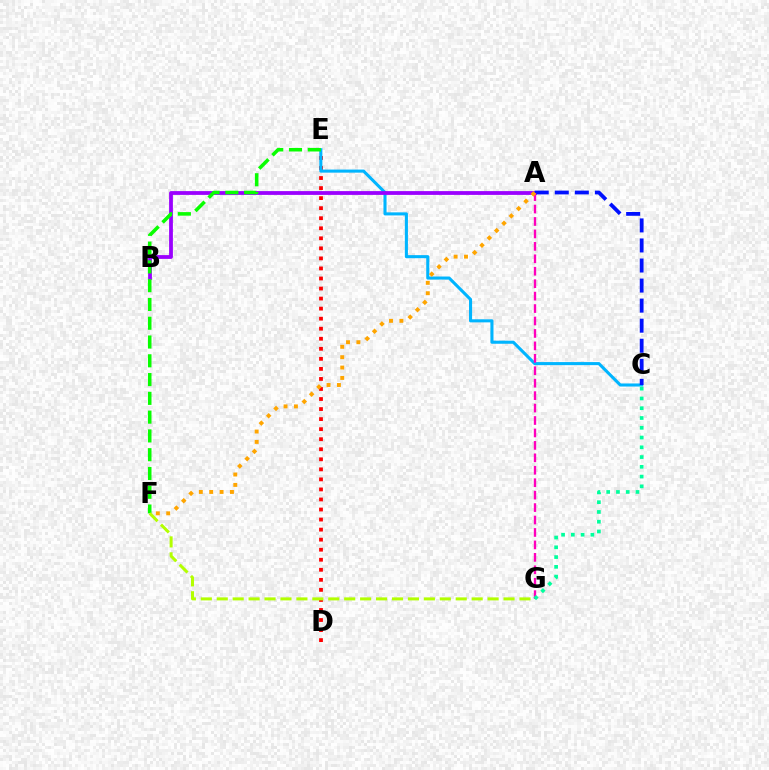{('D', 'E'): [{'color': '#ff0000', 'line_style': 'dotted', 'thickness': 2.73}], ('C', 'E'): [{'color': '#00b5ff', 'line_style': 'solid', 'thickness': 2.21}], ('A', 'B'): [{'color': '#9b00ff', 'line_style': 'solid', 'thickness': 2.73}], ('A', 'C'): [{'color': '#0010ff', 'line_style': 'dashed', 'thickness': 2.72}], ('A', 'G'): [{'color': '#ff00bd', 'line_style': 'dashed', 'thickness': 1.69}], ('E', 'F'): [{'color': '#08ff00', 'line_style': 'dashed', 'thickness': 2.55}], ('C', 'G'): [{'color': '#00ff9d', 'line_style': 'dotted', 'thickness': 2.65}], ('F', 'G'): [{'color': '#b3ff00', 'line_style': 'dashed', 'thickness': 2.16}], ('A', 'F'): [{'color': '#ffa500', 'line_style': 'dotted', 'thickness': 2.82}]}